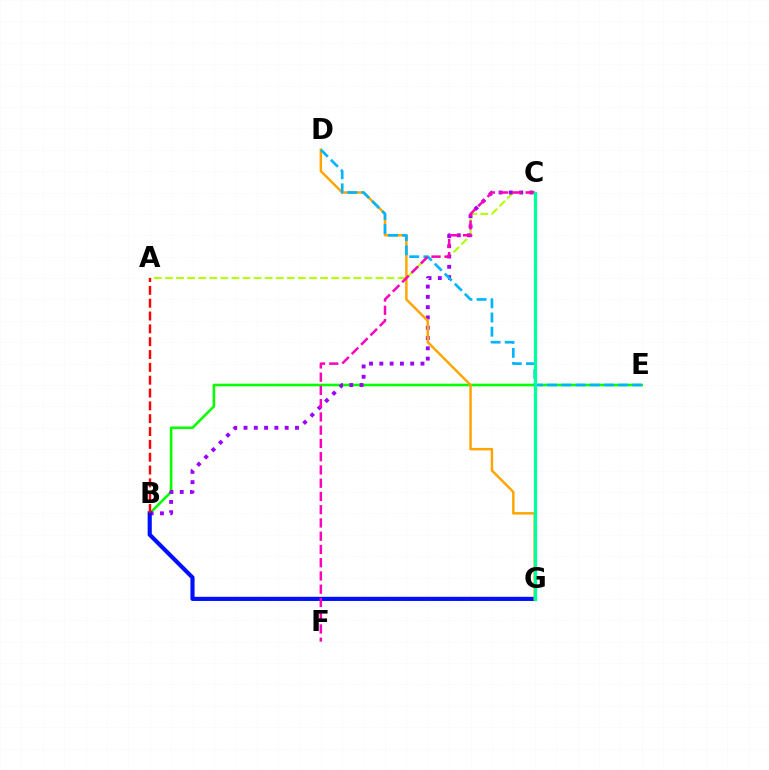{('A', 'C'): [{'color': '#b3ff00', 'line_style': 'dashed', 'thickness': 1.5}], ('B', 'E'): [{'color': '#08ff00', 'line_style': 'solid', 'thickness': 1.87}], ('B', 'C'): [{'color': '#9b00ff', 'line_style': 'dotted', 'thickness': 2.8}], ('B', 'G'): [{'color': '#0010ff', 'line_style': 'solid', 'thickness': 2.98}], ('D', 'G'): [{'color': '#ffa500', 'line_style': 'solid', 'thickness': 1.77}], ('D', 'E'): [{'color': '#00b5ff', 'line_style': 'dashed', 'thickness': 1.93}], ('C', 'F'): [{'color': '#ff00bd', 'line_style': 'dashed', 'thickness': 1.8}], ('C', 'G'): [{'color': '#00ff9d', 'line_style': 'solid', 'thickness': 2.38}], ('A', 'B'): [{'color': '#ff0000', 'line_style': 'dashed', 'thickness': 1.74}]}